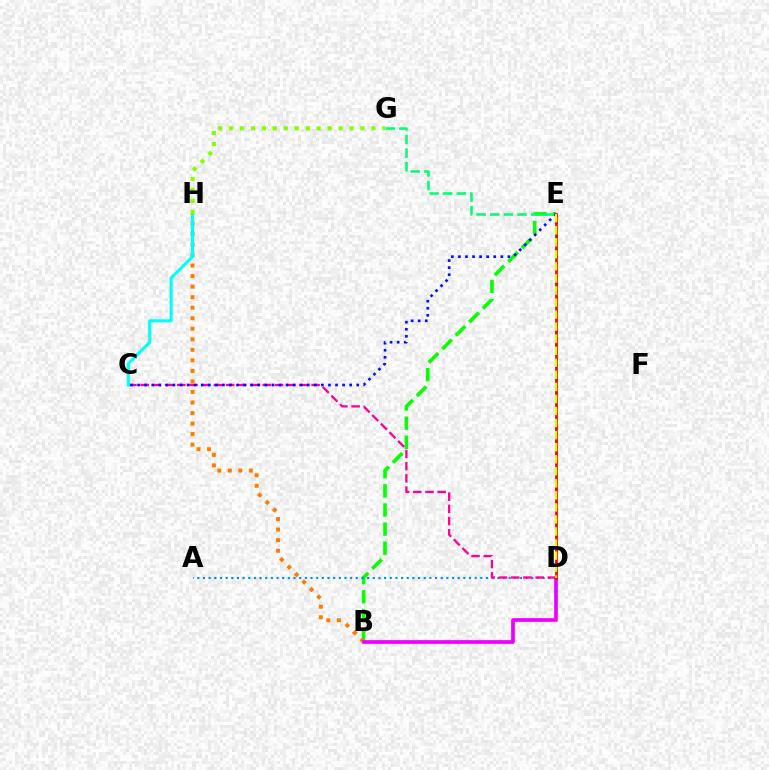{('B', 'E'): [{'color': '#08ff00', 'line_style': 'dashed', 'thickness': 2.6}], ('D', 'E'): [{'color': '#7200ff', 'line_style': 'dotted', 'thickness': 1.85}, {'color': '#ff0000', 'line_style': 'solid', 'thickness': 1.93}, {'color': '#fcf500', 'line_style': 'dashed', 'thickness': 1.64}], ('A', 'D'): [{'color': '#008cff', 'line_style': 'dotted', 'thickness': 1.54}], ('C', 'D'): [{'color': '#ff0094', 'line_style': 'dashed', 'thickness': 1.66}], ('B', 'H'): [{'color': '#ff7c00', 'line_style': 'dotted', 'thickness': 2.86}], ('B', 'D'): [{'color': '#ee00ff', 'line_style': 'solid', 'thickness': 2.67}], ('C', 'E'): [{'color': '#0010ff', 'line_style': 'dotted', 'thickness': 1.92}], ('E', 'G'): [{'color': '#00ff74', 'line_style': 'dashed', 'thickness': 1.85}], ('C', 'H'): [{'color': '#00fff6', 'line_style': 'solid', 'thickness': 2.23}], ('G', 'H'): [{'color': '#84ff00', 'line_style': 'dotted', 'thickness': 2.98}]}